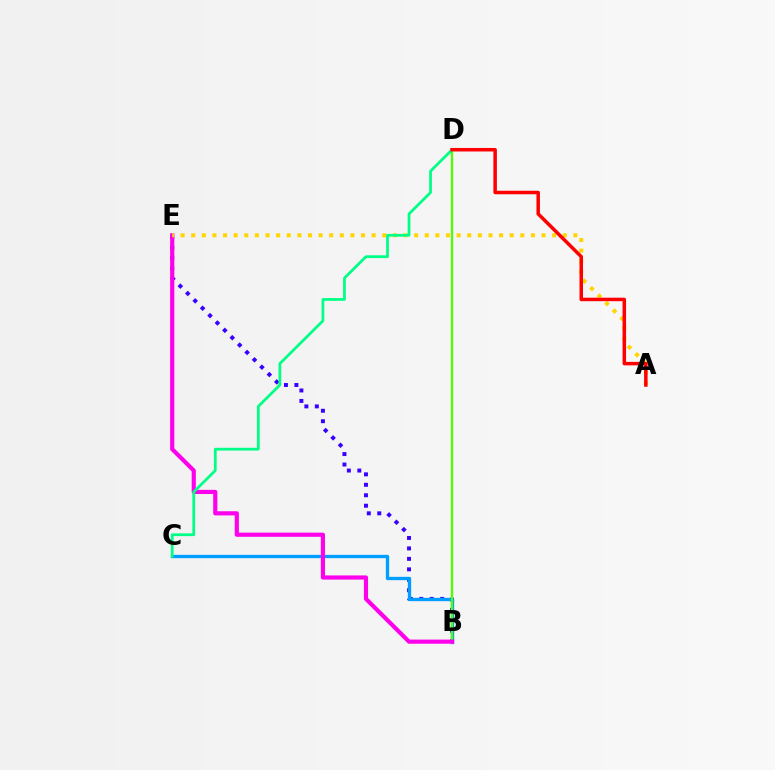{('B', 'E'): [{'color': '#3700ff', 'line_style': 'dotted', 'thickness': 2.84}, {'color': '#ff00ed', 'line_style': 'solid', 'thickness': 3.0}], ('B', 'C'): [{'color': '#009eff', 'line_style': 'solid', 'thickness': 2.39}], ('B', 'D'): [{'color': '#4fff00', 'line_style': 'solid', 'thickness': 1.64}], ('A', 'E'): [{'color': '#ffd500', 'line_style': 'dotted', 'thickness': 2.88}], ('C', 'D'): [{'color': '#00ff86', 'line_style': 'solid', 'thickness': 1.99}], ('A', 'D'): [{'color': '#ff0000', 'line_style': 'solid', 'thickness': 2.52}]}